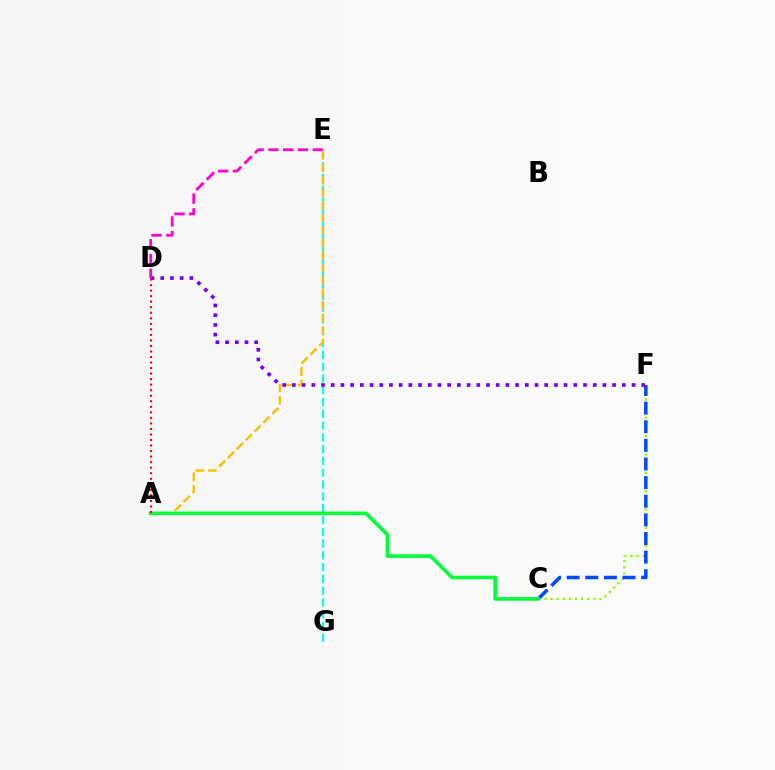{('E', 'G'): [{'color': '#00fff6', 'line_style': 'dashed', 'thickness': 1.6}], ('A', 'E'): [{'color': '#ffbd00', 'line_style': 'dashed', 'thickness': 1.7}], ('C', 'F'): [{'color': '#84ff00', 'line_style': 'dotted', 'thickness': 1.66}, {'color': '#004bff', 'line_style': 'dashed', 'thickness': 2.53}], ('D', 'F'): [{'color': '#7200ff', 'line_style': 'dotted', 'thickness': 2.64}], ('D', 'E'): [{'color': '#ff00cf', 'line_style': 'dashed', 'thickness': 2.01}], ('A', 'C'): [{'color': '#00ff39', 'line_style': 'solid', 'thickness': 2.6}], ('A', 'D'): [{'color': '#ff0000', 'line_style': 'dotted', 'thickness': 1.5}]}